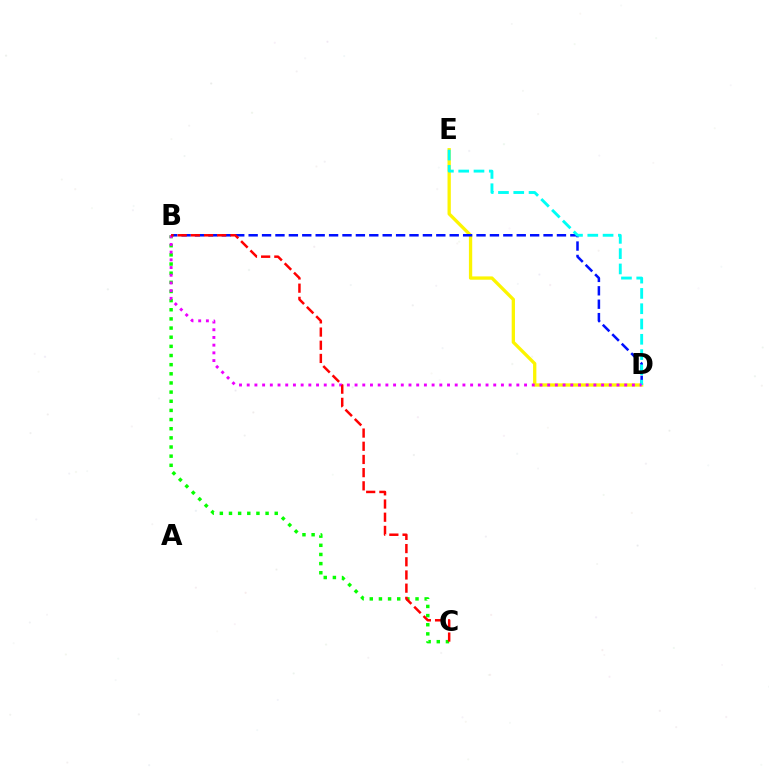{('D', 'E'): [{'color': '#fcf500', 'line_style': 'solid', 'thickness': 2.38}, {'color': '#00fff6', 'line_style': 'dashed', 'thickness': 2.08}], ('B', 'D'): [{'color': '#0010ff', 'line_style': 'dashed', 'thickness': 1.82}, {'color': '#ee00ff', 'line_style': 'dotted', 'thickness': 2.09}], ('B', 'C'): [{'color': '#08ff00', 'line_style': 'dotted', 'thickness': 2.49}, {'color': '#ff0000', 'line_style': 'dashed', 'thickness': 1.79}]}